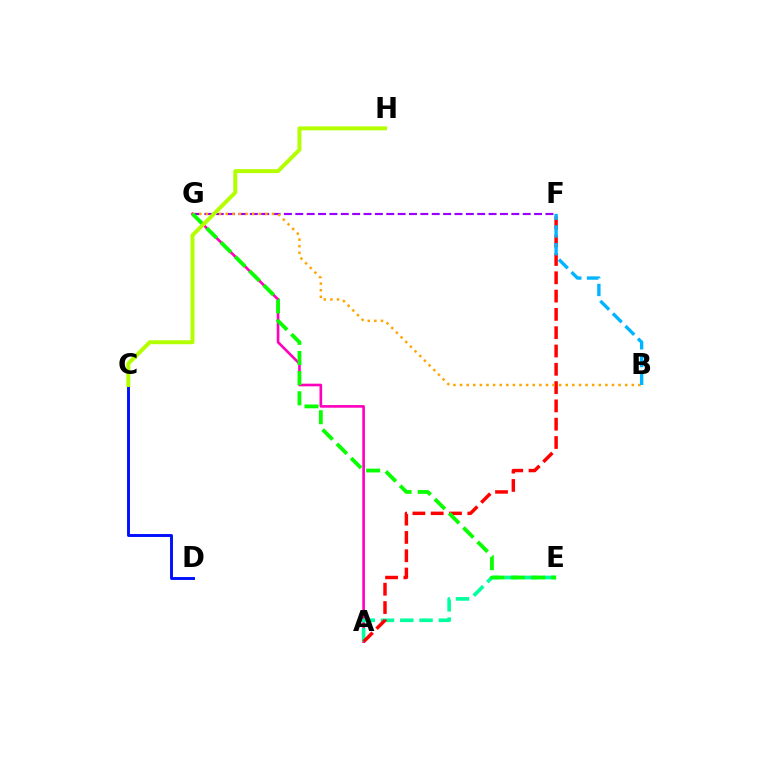{('F', 'G'): [{'color': '#9b00ff', 'line_style': 'dashed', 'thickness': 1.54}], ('A', 'G'): [{'color': '#ff00bd', 'line_style': 'solid', 'thickness': 1.91}], ('A', 'E'): [{'color': '#00ff9d', 'line_style': 'dashed', 'thickness': 2.62}], ('A', 'F'): [{'color': '#ff0000', 'line_style': 'dashed', 'thickness': 2.49}], ('B', 'G'): [{'color': '#ffa500', 'line_style': 'dotted', 'thickness': 1.79}], ('E', 'G'): [{'color': '#08ff00', 'line_style': 'dashed', 'thickness': 2.74}], ('C', 'D'): [{'color': '#0010ff', 'line_style': 'solid', 'thickness': 2.1}], ('C', 'H'): [{'color': '#b3ff00', 'line_style': 'solid', 'thickness': 2.84}], ('B', 'F'): [{'color': '#00b5ff', 'line_style': 'dashed', 'thickness': 2.41}]}